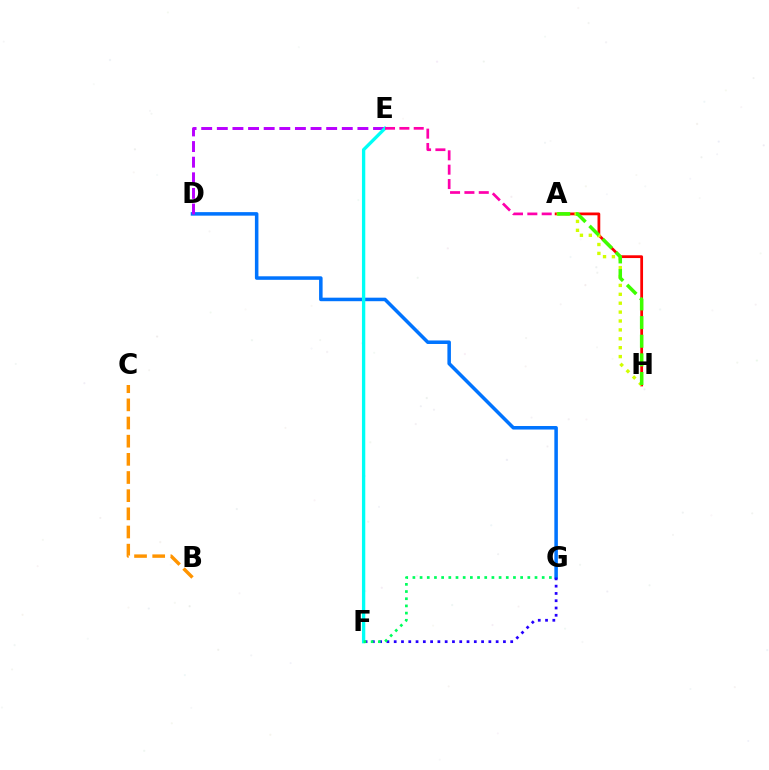{('A', 'H'): [{'color': '#ff0000', 'line_style': 'solid', 'thickness': 1.99}, {'color': '#d1ff00', 'line_style': 'dotted', 'thickness': 2.42}, {'color': '#3dff00', 'line_style': 'dashed', 'thickness': 2.53}], ('D', 'G'): [{'color': '#0074ff', 'line_style': 'solid', 'thickness': 2.54}], ('F', 'G'): [{'color': '#2500ff', 'line_style': 'dotted', 'thickness': 1.98}, {'color': '#00ff5c', 'line_style': 'dotted', 'thickness': 1.95}], ('D', 'E'): [{'color': '#b900ff', 'line_style': 'dashed', 'thickness': 2.12}], ('E', 'F'): [{'color': '#00fff6', 'line_style': 'solid', 'thickness': 2.39}], ('B', 'C'): [{'color': '#ff9400', 'line_style': 'dashed', 'thickness': 2.47}], ('A', 'E'): [{'color': '#ff00ac', 'line_style': 'dashed', 'thickness': 1.95}]}